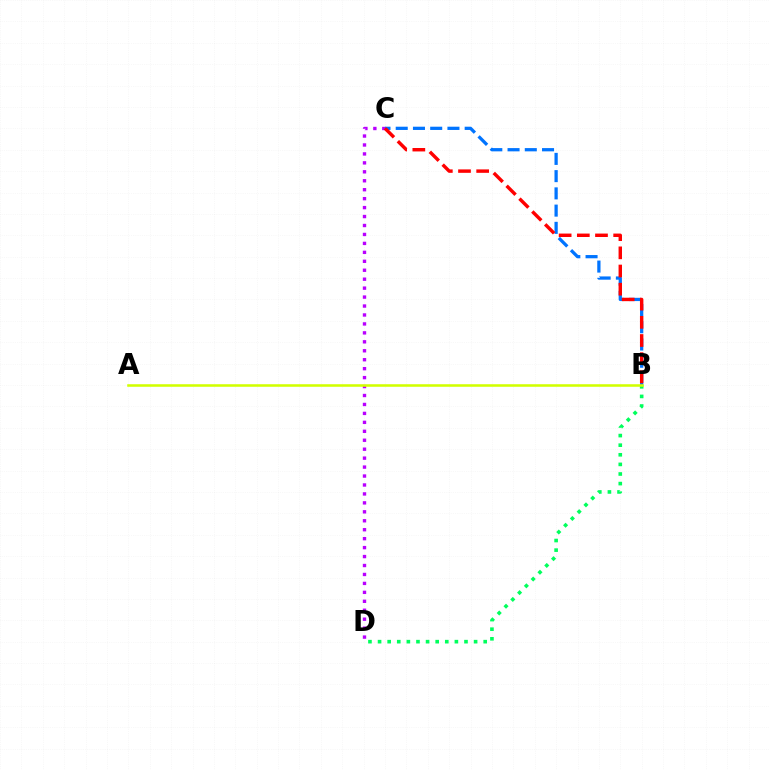{('C', 'D'): [{'color': '#b900ff', 'line_style': 'dotted', 'thickness': 2.43}], ('B', 'D'): [{'color': '#00ff5c', 'line_style': 'dotted', 'thickness': 2.61}], ('B', 'C'): [{'color': '#0074ff', 'line_style': 'dashed', 'thickness': 2.34}, {'color': '#ff0000', 'line_style': 'dashed', 'thickness': 2.47}], ('A', 'B'): [{'color': '#d1ff00', 'line_style': 'solid', 'thickness': 1.84}]}